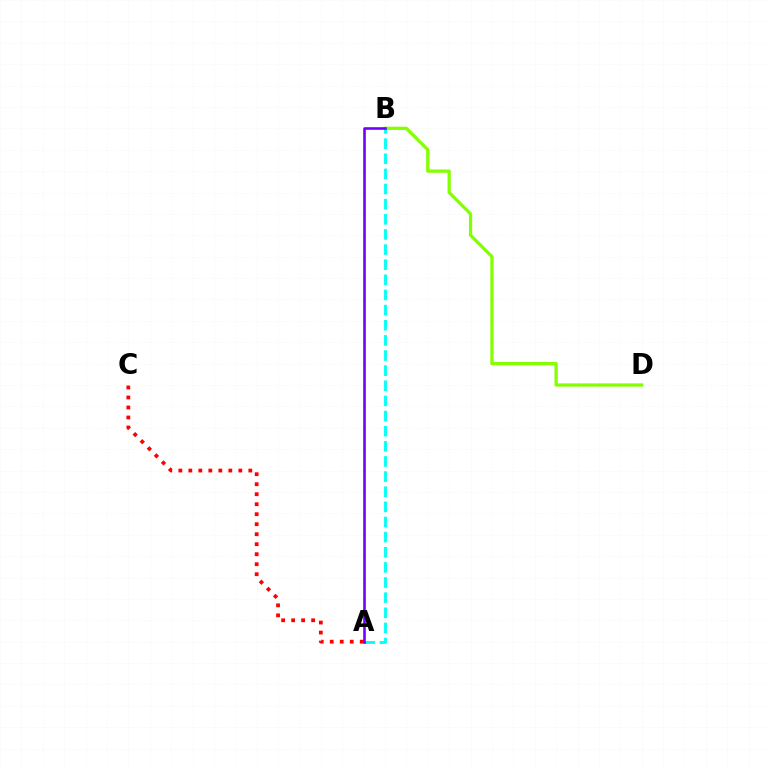{('B', 'D'): [{'color': '#84ff00', 'line_style': 'solid', 'thickness': 2.34}], ('A', 'C'): [{'color': '#ff0000', 'line_style': 'dotted', 'thickness': 2.72}], ('A', 'B'): [{'color': '#00fff6', 'line_style': 'dashed', 'thickness': 2.06}, {'color': '#7200ff', 'line_style': 'solid', 'thickness': 1.87}]}